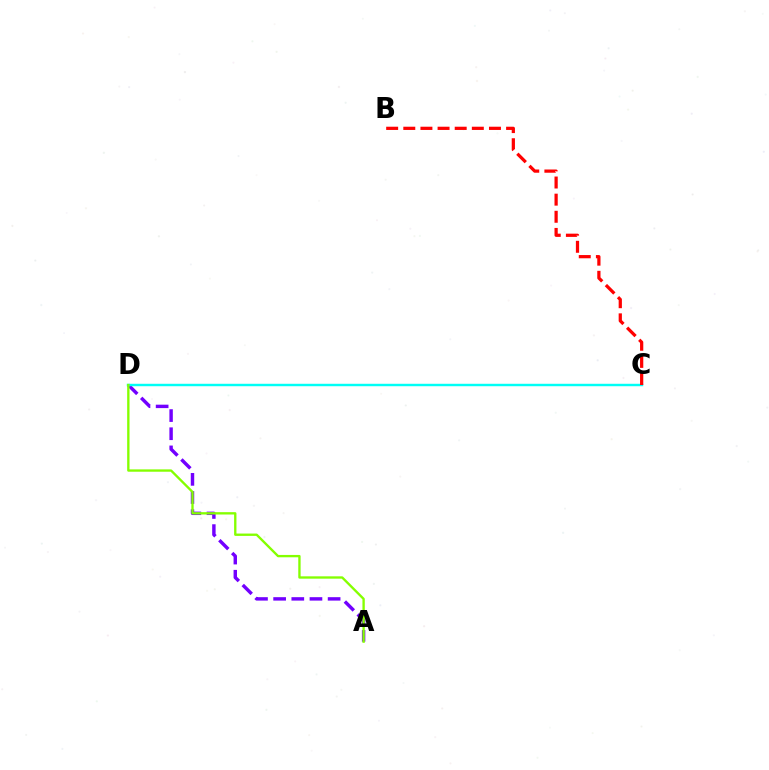{('A', 'D'): [{'color': '#7200ff', 'line_style': 'dashed', 'thickness': 2.47}, {'color': '#84ff00', 'line_style': 'solid', 'thickness': 1.69}], ('C', 'D'): [{'color': '#00fff6', 'line_style': 'solid', 'thickness': 1.75}], ('B', 'C'): [{'color': '#ff0000', 'line_style': 'dashed', 'thickness': 2.33}]}